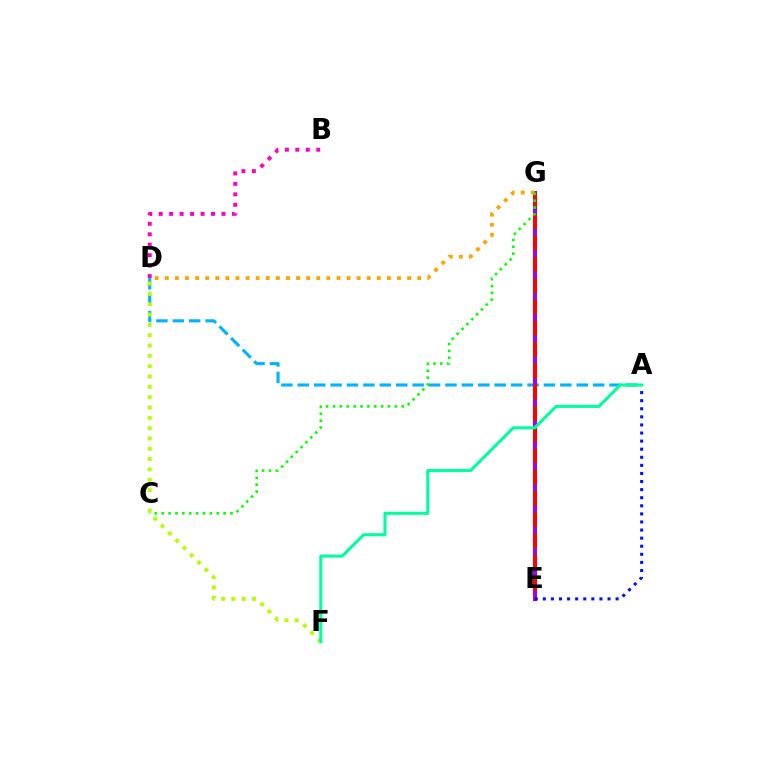{('A', 'D'): [{'color': '#00b5ff', 'line_style': 'dashed', 'thickness': 2.23}], ('D', 'F'): [{'color': '#b3ff00', 'line_style': 'dotted', 'thickness': 2.81}], ('E', 'G'): [{'color': '#9b00ff', 'line_style': 'solid', 'thickness': 2.9}, {'color': '#ff0000', 'line_style': 'dashed', 'thickness': 2.89}], ('B', 'D'): [{'color': '#ff00bd', 'line_style': 'dotted', 'thickness': 2.84}], ('D', 'G'): [{'color': '#ffa500', 'line_style': 'dotted', 'thickness': 2.74}], ('A', 'E'): [{'color': '#0010ff', 'line_style': 'dotted', 'thickness': 2.2}], ('A', 'F'): [{'color': '#00ff9d', 'line_style': 'solid', 'thickness': 2.19}], ('C', 'G'): [{'color': '#08ff00', 'line_style': 'dotted', 'thickness': 1.87}]}